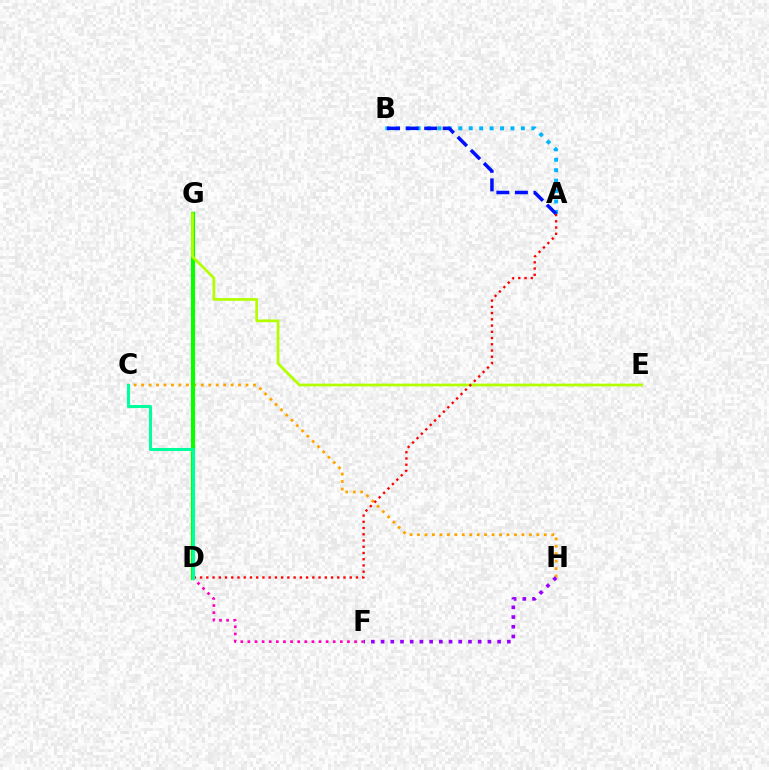{('A', 'B'): [{'color': '#00b5ff', 'line_style': 'dotted', 'thickness': 2.83}, {'color': '#0010ff', 'line_style': 'dashed', 'thickness': 2.52}], ('D', 'F'): [{'color': '#ff00bd', 'line_style': 'dotted', 'thickness': 1.93}], ('C', 'H'): [{'color': '#ffa500', 'line_style': 'dotted', 'thickness': 2.03}], ('D', 'G'): [{'color': '#08ff00', 'line_style': 'solid', 'thickness': 2.99}], ('E', 'G'): [{'color': '#b3ff00', 'line_style': 'solid', 'thickness': 1.97}], ('A', 'D'): [{'color': '#ff0000', 'line_style': 'dotted', 'thickness': 1.69}], ('C', 'D'): [{'color': '#00ff9d', 'line_style': 'solid', 'thickness': 2.19}], ('F', 'H'): [{'color': '#9b00ff', 'line_style': 'dotted', 'thickness': 2.64}]}